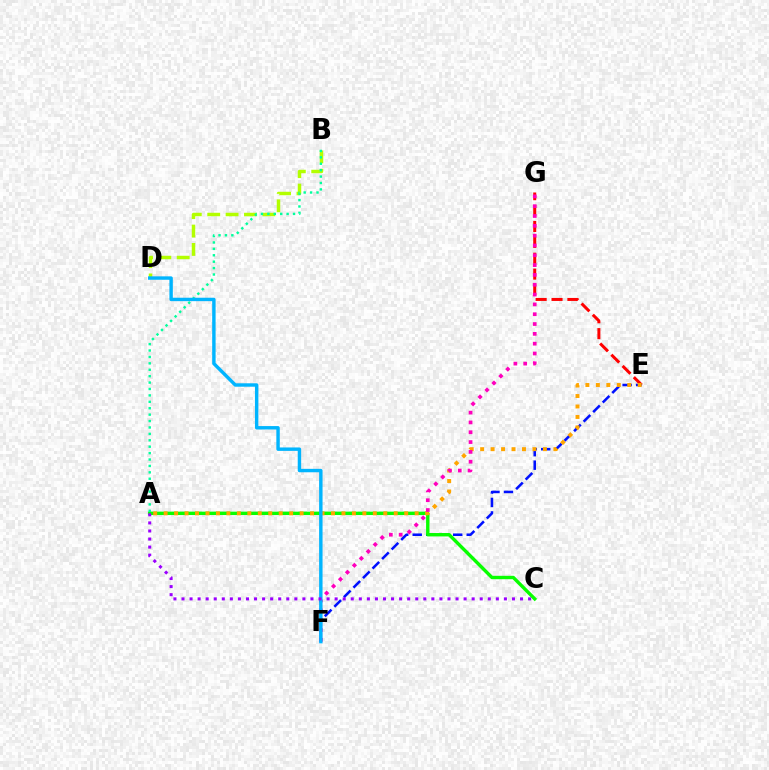{('E', 'G'): [{'color': '#ff0000', 'line_style': 'dashed', 'thickness': 2.16}], ('E', 'F'): [{'color': '#0010ff', 'line_style': 'dashed', 'thickness': 1.83}], ('B', 'D'): [{'color': '#b3ff00', 'line_style': 'dashed', 'thickness': 2.5}], ('A', 'C'): [{'color': '#08ff00', 'line_style': 'solid', 'thickness': 2.44}, {'color': '#9b00ff', 'line_style': 'dotted', 'thickness': 2.19}], ('A', 'B'): [{'color': '#00ff9d', 'line_style': 'dotted', 'thickness': 1.74}], ('A', 'E'): [{'color': '#ffa500', 'line_style': 'dotted', 'thickness': 2.84}], ('F', 'G'): [{'color': '#ff00bd', 'line_style': 'dotted', 'thickness': 2.67}], ('D', 'F'): [{'color': '#00b5ff', 'line_style': 'solid', 'thickness': 2.46}]}